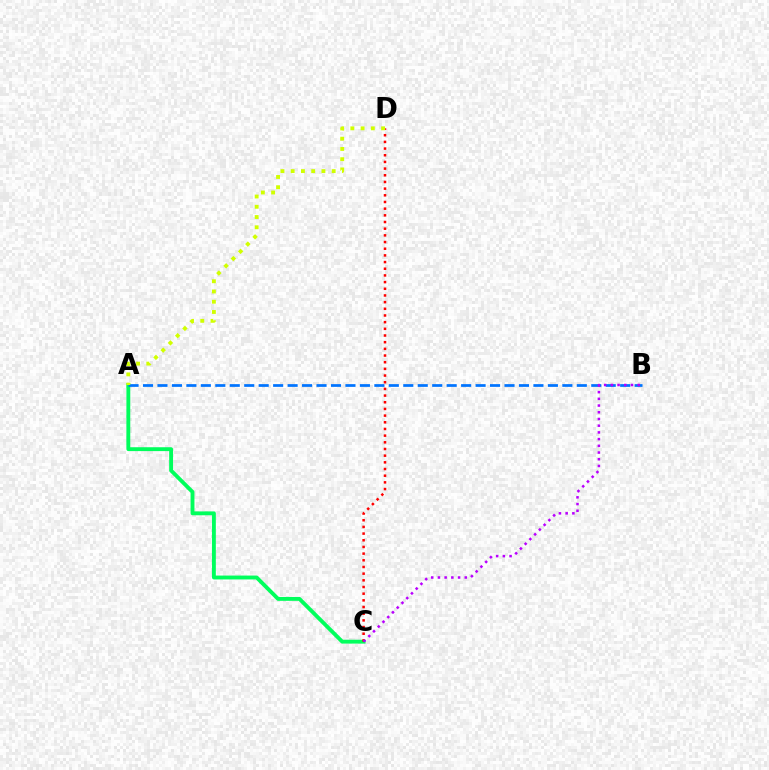{('A', 'C'): [{'color': '#00ff5c', 'line_style': 'solid', 'thickness': 2.79}], ('A', 'B'): [{'color': '#0074ff', 'line_style': 'dashed', 'thickness': 1.96}], ('C', 'D'): [{'color': '#ff0000', 'line_style': 'dotted', 'thickness': 1.81}], ('A', 'D'): [{'color': '#d1ff00', 'line_style': 'dotted', 'thickness': 2.78}], ('B', 'C'): [{'color': '#b900ff', 'line_style': 'dotted', 'thickness': 1.82}]}